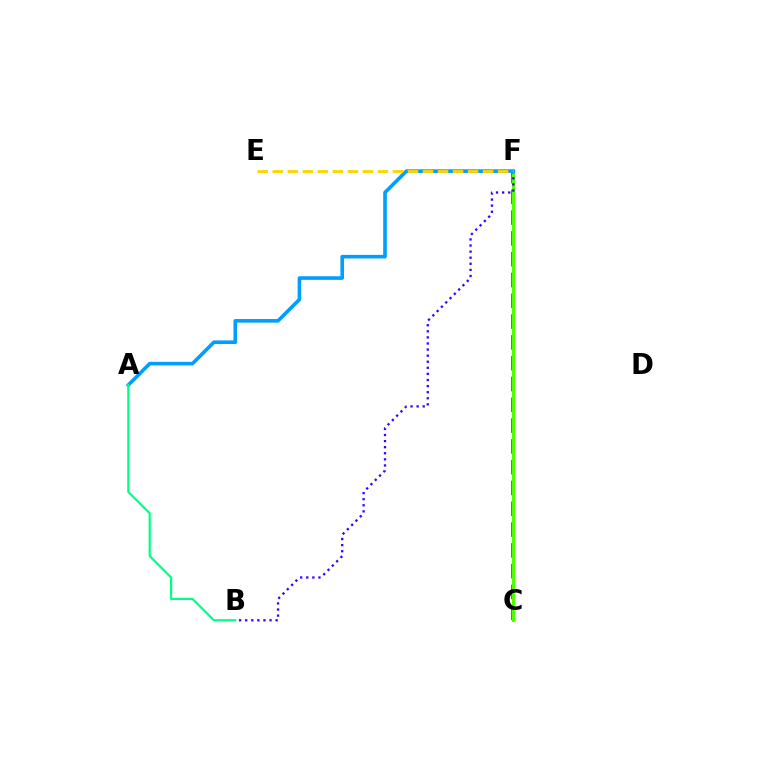{('C', 'F'): [{'color': '#ff0000', 'line_style': 'dashed', 'thickness': 1.82}, {'color': '#ff00ed', 'line_style': 'dashed', 'thickness': 2.83}, {'color': '#4fff00', 'line_style': 'solid', 'thickness': 2.27}], ('B', 'F'): [{'color': '#3700ff', 'line_style': 'dotted', 'thickness': 1.65}], ('A', 'F'): [{'color': '#009eff', 'line_style': 'solid', 'thickness': 2.6}], ('E', 'F'): [{'color': '#ffd500', 'line_style': 'dashed', 'thickness': 2.04}], ('A', 'B'): [{'color': '#00ff86', 'line_style': 'solid', 'thickness': 1.59}]}